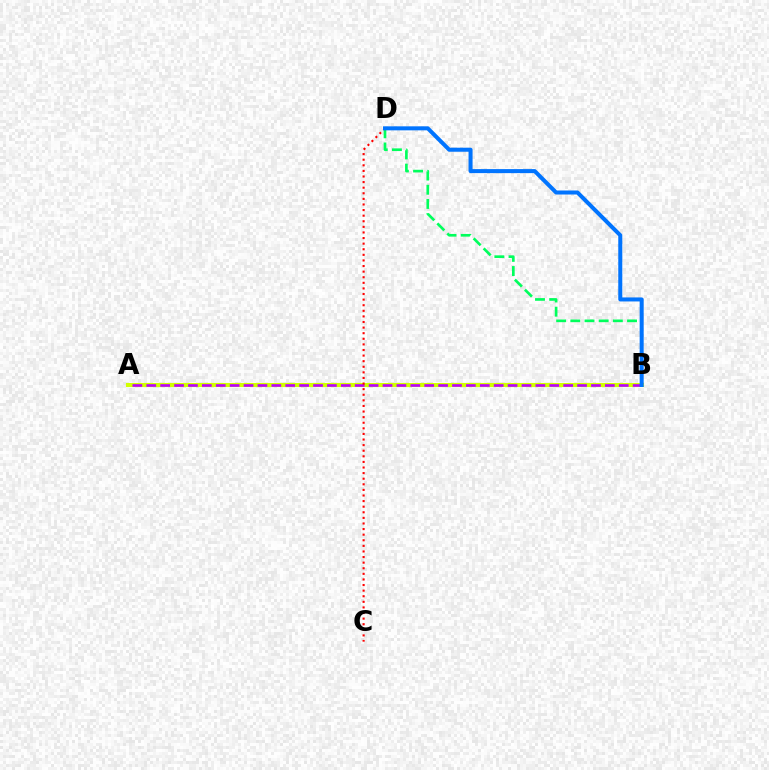{('A', 'B'): [{'color': '#d1ff00', 'line_style': 'solid', 'thickness': 2.95}, {'color': '#b900ff', 'line_style': 'dashed', 'thickness': 1.89}], ('C', 'D'): [{'color': '#ff0000', 'line_style': 'dotted', 'thickness': 1.52}], ('B', 'D'): [{'color': '#00ff5c', 'line_style': 'dashed', 'thickness': 1.93}, {'color': '#0074ff', 'line_style': 'solid', 'thickness': 2.9}]}